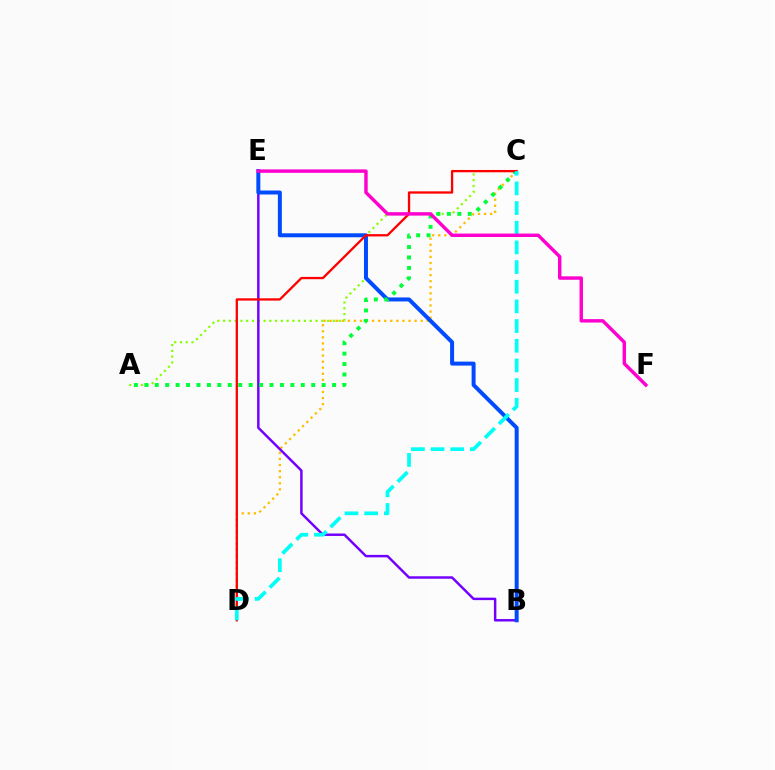{('C', 'D'): [{'color': '#ffbd00', 'line_style': 'dotted', 'thickness': 1.65}, {'color': '#ff0000', 'line_style': 'solid', 'thickness': 1.66}, {'color': '#00fff6', 'line_style': 'dashed', 'thickness': 2.67}], ('A', 'C'): [{'color': '#84ff00', 'line_style': 'dotted', 'thickness': 1.57}, {'color': '#00ff39', 'line_style': 'dotted', 'thickness': 2.83}], ('B', 'E'): [{'color': '#7200ff', 'line_style': 'solid', 'thickness': 1.77}, {'color': '#004bff', 'line_style': 'solid', 'thickness': 2.86}], ('E', 'F'): [{'color': '#ff00cf', 'line_style': 'solid', 'thickness': 2.47}]}